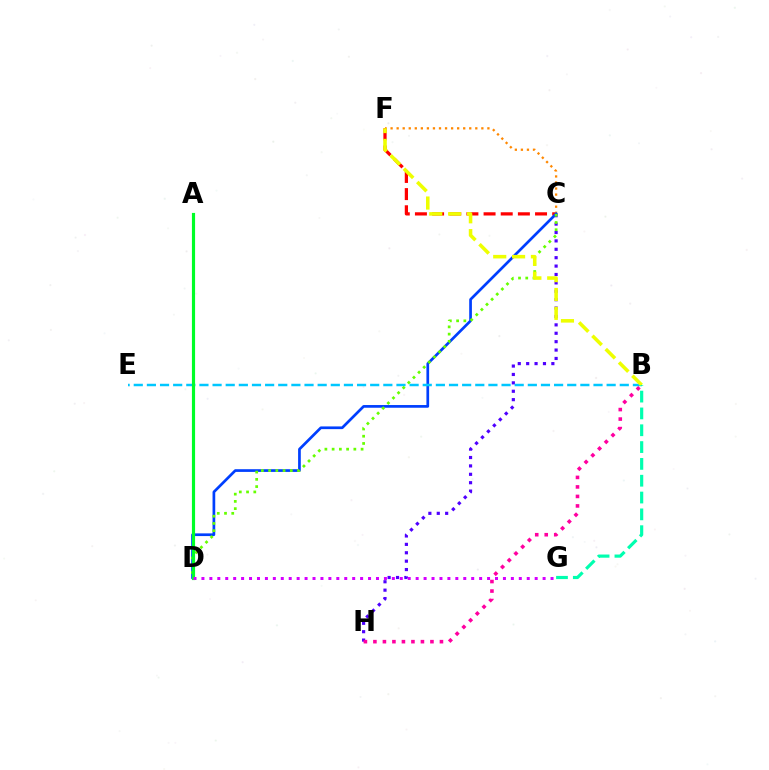{('C', 'F'): [{'color': '#ff0000', 'line_style': 'dashed', 'thickness': 2.33}, {'color': '#ff8800', 'line_style': 'dotted', 'thickness': 1.64}], ('C', 'H'): [{'color': '#4f00ff', 'line_style': 'dotted', 'thickness': 2.28}], ('C', 'D'): [{'color': '#003fff', 'line_style': 'solid', 'thickness': 1.95}, {'color': '#66ff00', 'line_style': 'dotted', 'thickness': 1.97}], ('B', 'E'): [{'color': '#00c7ff', 'line_style': 'dashed', 'thickness': 1.78}], ('A', 'D'): [{'color': '#00ff27', 'line_style': 'solid', 'thickness': 2.28}], ('B', 'F'): [{'color': '#eeff00', 'line_style': 'dashed', 'thickness': 2.56}], ('B', 'G'): [{'color': '#00ffaf', 'line_style': 'dashed', 'thickness': 2.29}], ('D', 'G'): [{'color': '#d600ff', 'line_style': 'dotted', 'thickness': 2.16}], ('B', 'H'): [{'color': '#ff00a0', 'line_style': 'dotted', 'thickness': 2.58}]}